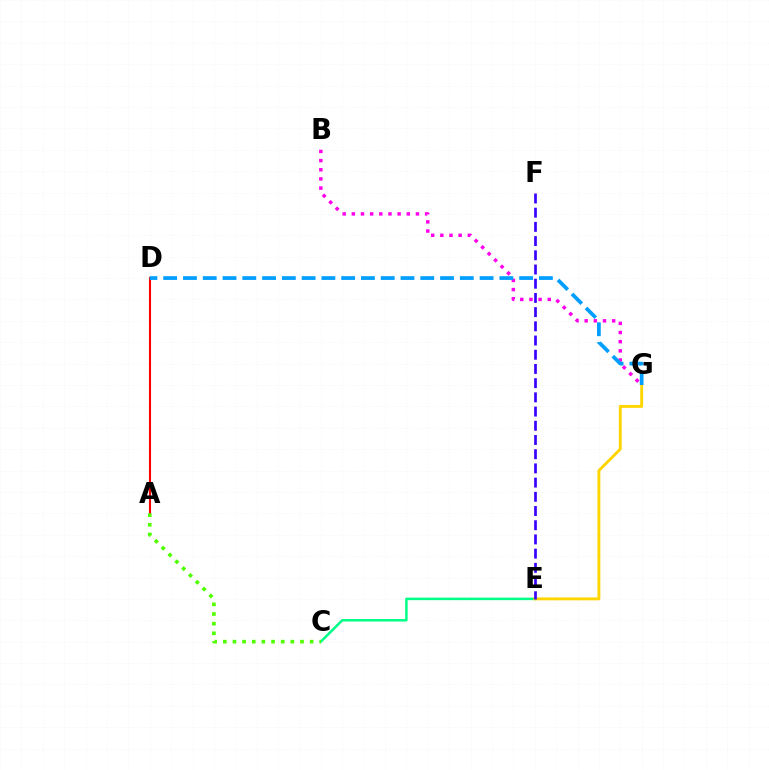{('C', 'E'): [{'color': '#00ff86', 'line_style': 'solid', 'thickness': 1.8}], ('E', 'G'): [{'color': '#ffd500', 'line_style': 'solid', 'thickness': 2.08}], ('A', 'D'): [{'color': '#ff0000', 'line_style': 'solid', 'thickness': 1.51}], ('B', 'G'): [{'color': '#ff00ed', 'line_style': 'dotted', 'thickness': 2.49}], ('D', 'G'): [{'color': '#009eff', 'line_style': 'dashed', 'thickness': 2.69}], ('E', 'F'): [{'color': '#3700ff', 'line_style': 'dashed', 'thickness': 1.93}], ('A', 'C'): [{'color': '#4fff00', 'line_style': 'dotted', 'thickness': 2.62}]}